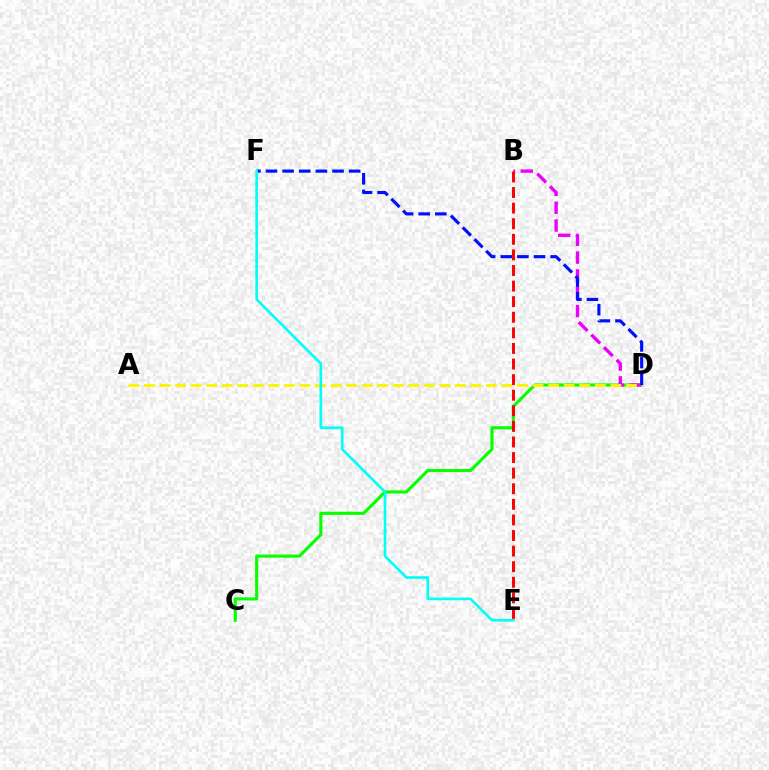{('C', 'D'): [{'color': '#08ff00', 'line_style': 'solid', 'thickness': 2.24}], ('B', 'D'): [{'color': '#ee00ff', 'line_style': 'dashed', 'thickness': 2.42}], ('A', 'D'): [{'color': '#fcf500', 'line_style': 'dashed', 'thickness': 2.11}], ('D', 'F'): [{'color': '#0010ff', 'line_style': 'dashed', 'thickness': 2.26}], ('E', 'F'): [{'color': '#00fff6', 'line_style': 'solid', 'thickness': 1.9}], ('B', 'E'): [{'color': '#ff0000', 'line_style': 'dashed', 'thickness': 2.12}]}